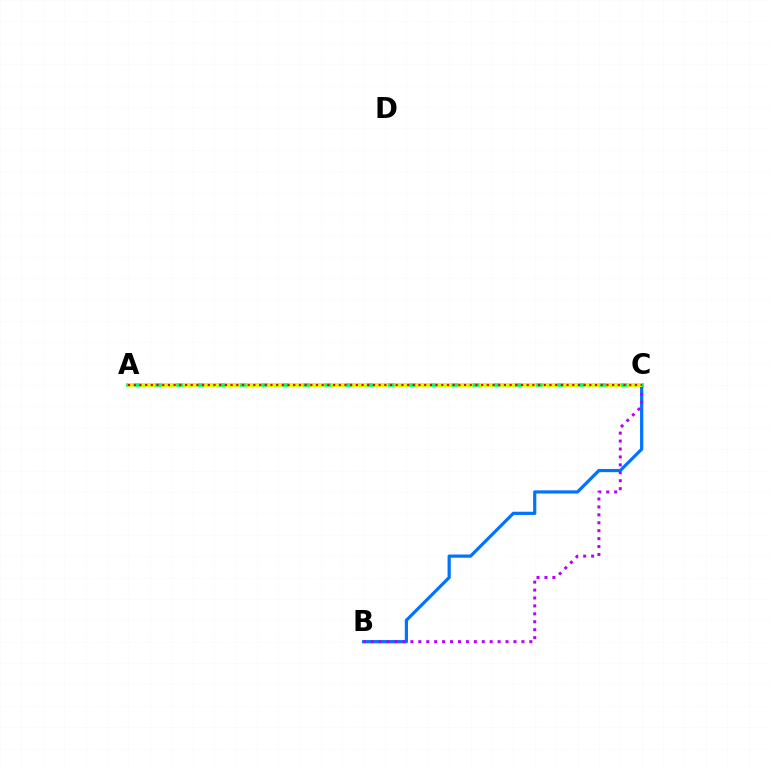{('B', 'C'): [{'color': '#0074ff', 'line_style': 'solid', 'thickness': 2.31}, {'color': '#b900ff', 'line_style': 'dotted', 'thickness': 2.15}], ('A', 'C'): [{'color': '#00ff5c', 'line_style': 'solid', 'thickness': 2.61}, {'color': '#d1ff00', 'line_style': 'dashed', 'thickness': 2.87}, {'color': '#ff0000', 'line_style': 'dotted', 'thickness': 1.55}]}